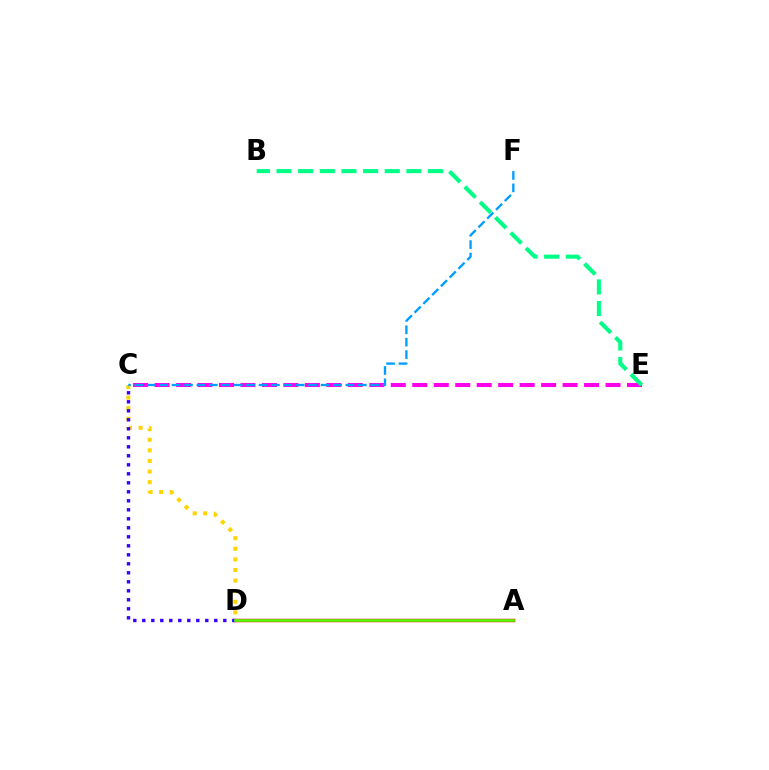{('A', 'D'): [{'color': '#ff0000', 'line_style': 'solid', 'thickness': 2.5}, {'color': '#4fff00', 'line_style': 'solid', 'thickness': 1.92}], ('C', 'D'): [{'color': '#ffd500', 'line_style': 'dotted', 'thickness': 2.88}, {'color': '#3700ff', 'line_style': 'dotted', 'thickness': 2.45}], ('C', 'E'): [{'color': '#ff00ed', 'line_style': 'dashed', 'thickness': 2.92}], ('C', 'F'): [{'color': '#009eff', 'line_style': 'dashed', 'thickness': 1.69}], ('B', 'E'): [{'color': '#00ff86', 'line_style': 'dashed', 'thickness': 2.94}]}